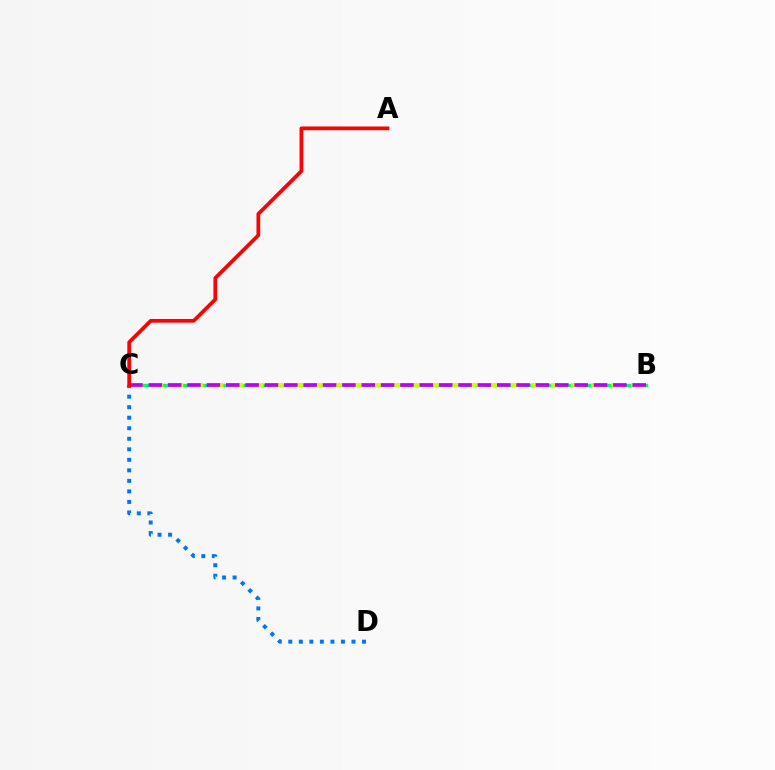{('B', 'C'): [{'color': '#00ff5c', 'line_style': 'solid', 'thickness': 2.45}, {'color': '#d1ff00', 'line_style': 'dashed', 'thickness': 2.73}, {'color': '#b900ff', 'line_style': 'dashed', 'thickness': 2.63}], ('C', 'D'): [{'color': '#0074ff', 'line_style': 'dotted', 'thickness': 2.86}], ('A', 'C'): [{'color': '#ff0000', 'line_style': 'solid', 'thickness': 2.68}]}